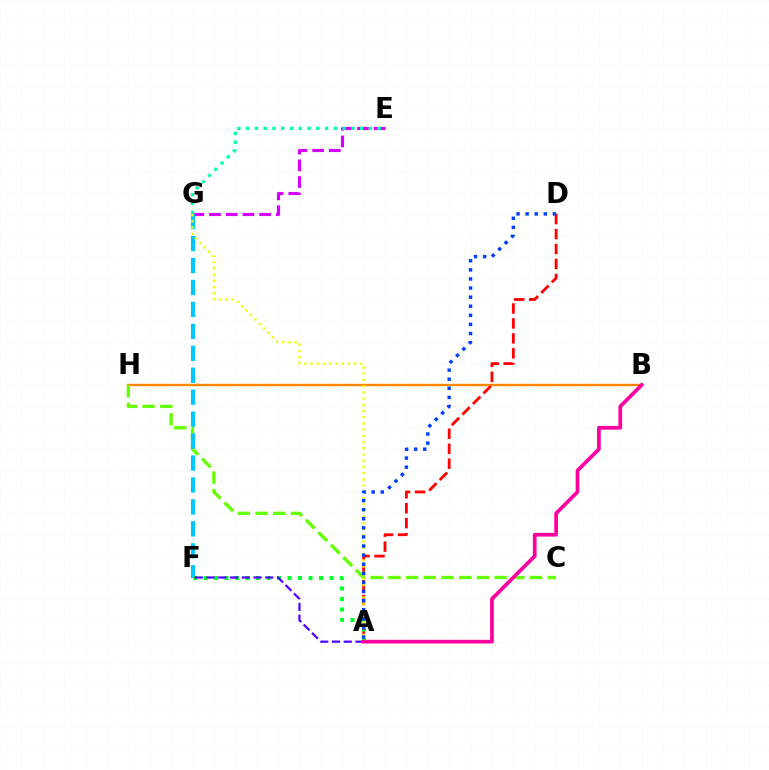{('B', 'H'): [{'color': '#ff8800', 'line_style': 'solid', 'thickness': 1.73}], ('E', 'G'): [{'color': '#d600ff', 'line_style': 'dashed', 'thickness': 2.27}, {'color': '#00ffaf', 'line_style': 'dotted', 'thickness': 2.38}], ('A', 'D'): [{'color': '#ff0000', 'line_style': 'dashed', 'thickness': 2.03}, {'color': '#003fff', 'line_style': 'dotted', 'thickness': 2.47}], ('C', 'H'): [{'color': '#66ff00', 'line_style': 'dashed', 'thickness': 2.41}], ('F', 'G'): [{'color': '#00c7ff', 'line_style': 'dashed', 'thickness': 2.98}], ('A', 'F'): [{'color': '#00ff27', 'line_style': 'dotted', 'thickness': 2.85}, {'color': '#4f00ff', 'line_style': 'dashed', 'thickness': 1.6}], ('A', 'G'): [{'color': '#eeff00', 'line_style': 'dotted', 'thickness': 1.69}], ('A', 'B'): [{'color': '#ff00a0', 'line_style': 'solid', 'thickness': 2.67}]}